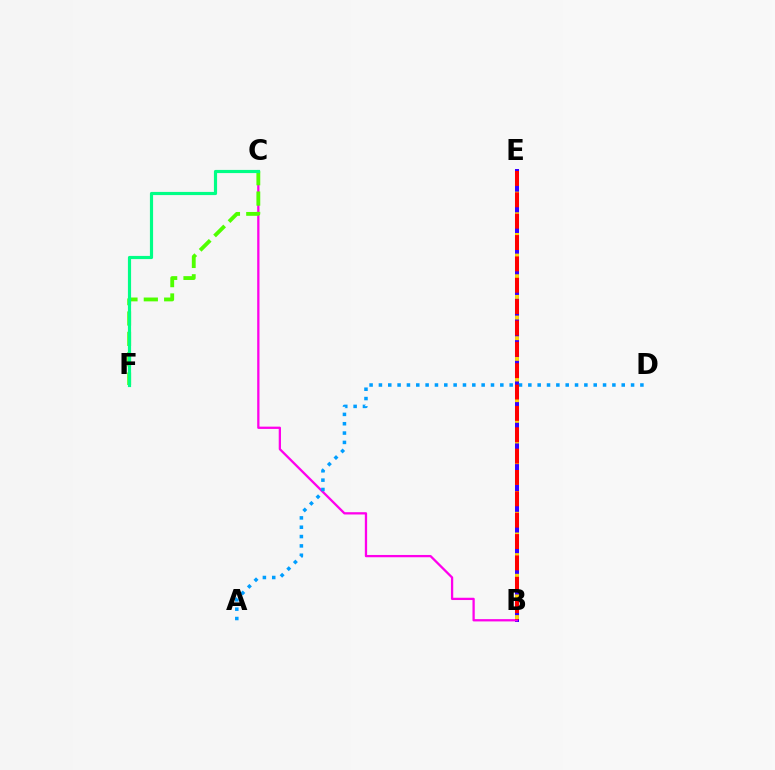{('B', 'E'): [{'color': '#3700ff', 'line_style': 'solid', 'thickness': 2.88}, {'color': '#ffd500', 'line_style': 'dotted', 'thickness': 2.81}, {'color': '#ff0000', 'line_style': 'dashed', 'thickness': 2.9}], ('B', 'C'): [{'color': '#ff00ed', 'line_style': 'solid', 'thickness': 1.65}], ('C', 'F'): [{'color': '#4fff00', 'line_style': 'dashed', 'thickness': 2.77}, {'color': '#00ff86', 'line_style': 'solid', 'thickness': 2.28}], ('A', 'D'): [{'color': '#009eff', 'line_style': 'dotted', 'thickness': 2.54}]}